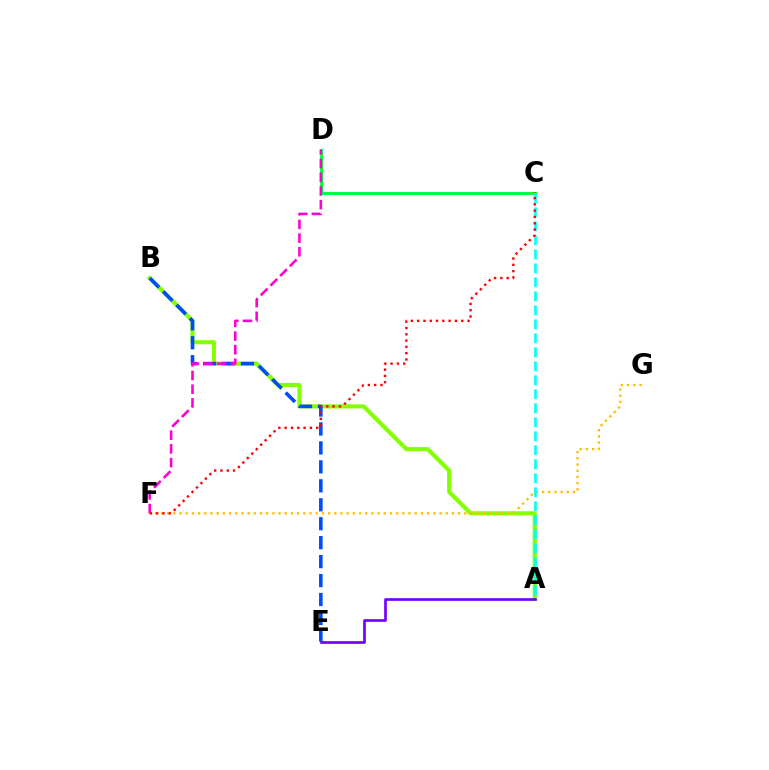{('A', 'B'): [{'color': '#84ff00', 'line_style': 'solid', 'thickness': 2.96}], ('C', 'D'): [{'color': '#00ff39', 'line_style': 'solid', 'thickness': 2.12}], ('B', 'E'): [{'color': '#004bff', 'line_style': 'dashed', 'thickness': 2.57}], ('F', 'G'): [{'color': '#ffbd00', 'line_style': 'dotted', 'thickness': 1.68}], ('A', 'C'): [{'color': '#00fff6', 'line_style': 'dashed', 'thickness': 1.9}], ('A', 'E'): [{'color': '#7200ff', 'line_style': 'solid', 'thickness': 1.93}], ('D', 'F'): [{'color': '#ff00cf', 'line_style': 'dashed', 'thickness': 1.86}], ('C', 'F'): [{'color': '#ff0000', 'line_style': 'dotted', 'thickness': 1.71}]}